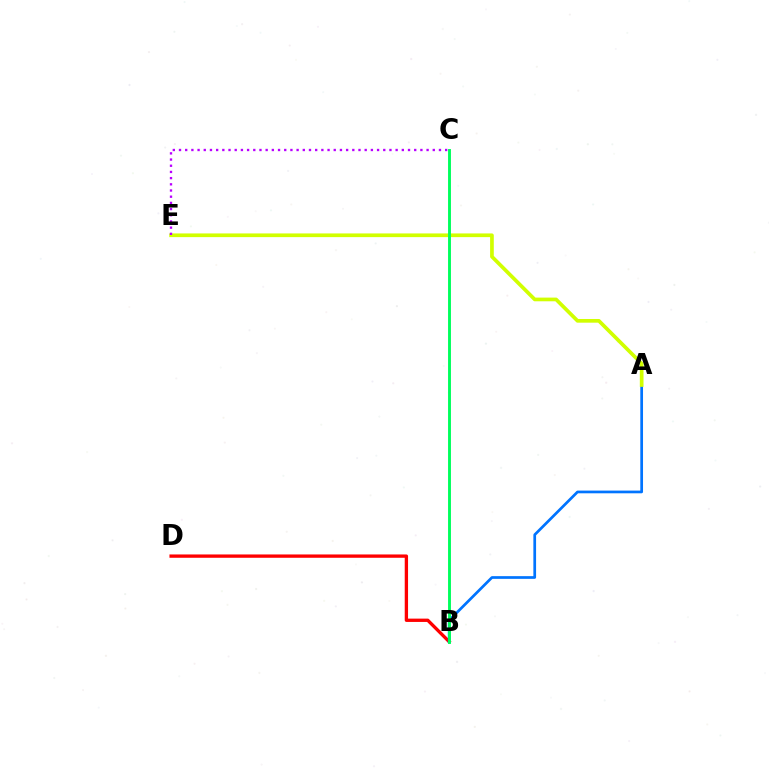{('B', 'D'): [{'color': '#ff0000', 'line_style': 'solid', 'thickness': 2.39}], ('A', 'B'): [{'color': '#0074ff', 'line_style': 'solid', 'thickness': 1.95}], ('A', 'E'): [{'color': '#d1ff00', 'line_style': 'solid', 'thickness': 2.66}], ('C', 'E'): [{'color': '#b900ff', 'line_style': 'dotted', 'thickness': 1.68}], ('B', 'C'): [{'color': '#00ff5c', 'line_style': 'solid', 'thickness': 2.09}]}